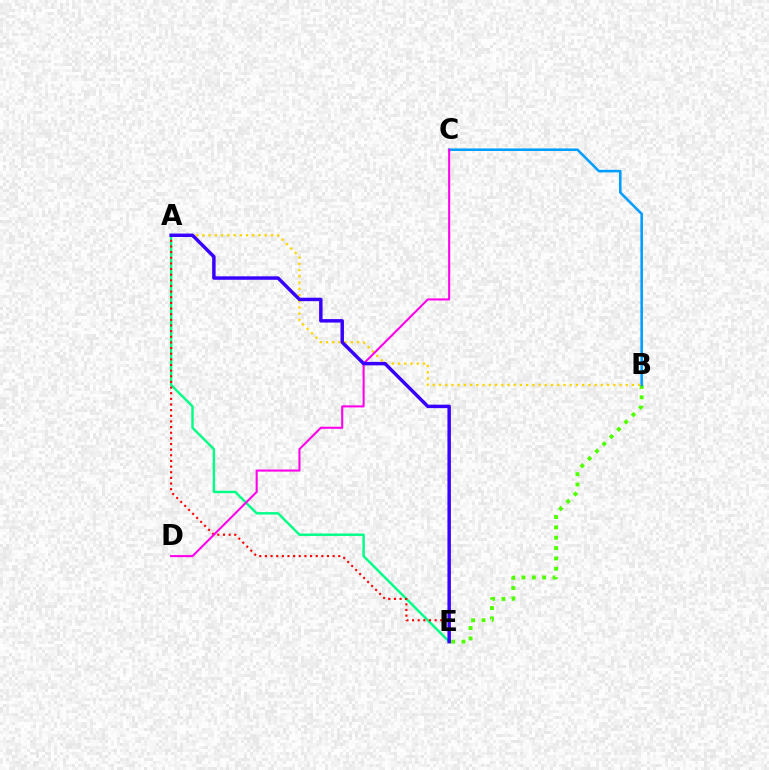{('B', 'E'): [{'color': '#4fff00', 'line_style': 'dotted', 'thickness': 2.81}], ('B', 'C'): [{'color': '#009eff', 'line_style': 'solid', 'thickness': 1.85}], ('A', 'E'): [{'color': '#00ff86', 'line_style': 'solid', 'thickness': 1.75}, {'color': '#ff0000', 'line_style': 'dotted', 'thickness': 1.53}, {'color': '#3700ff', 'line_style': 'solid', 'thickness': 2.49}], ('A', 'B'): [{'color': '#ffd500', 'line_style': 'dotted', 'thickness': 1.69}], ('C', 'D'): [{'color': '#ff00ed', 'line_style': 'solid', 'thickness': 1.5}]}